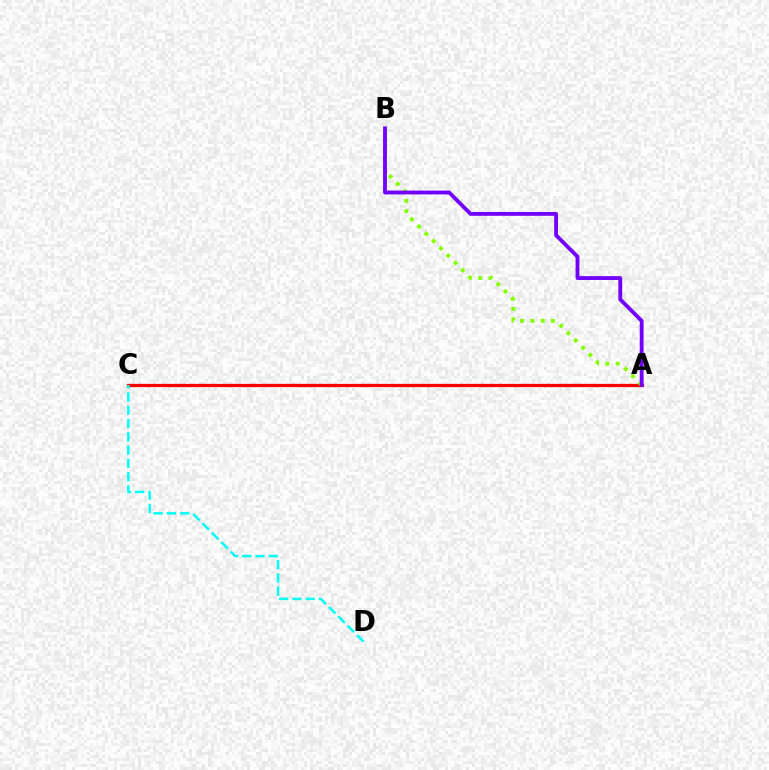{('A', 'C'): [{'color': '#ff0000', 'line_style': 'solid', 'thickness': 2.35}], ('C', 'D'): [{'color': '#00fff6', 'line_style': 'dashed', 'thickness': 1.81}], ('A', 'B'): [{'color': '#84ff00', 'line_style': 'dotted', 'thickness': 2.8}, {'color': '#7200ff', 'line_style': 'solid', 'thickness': 2.76}]}